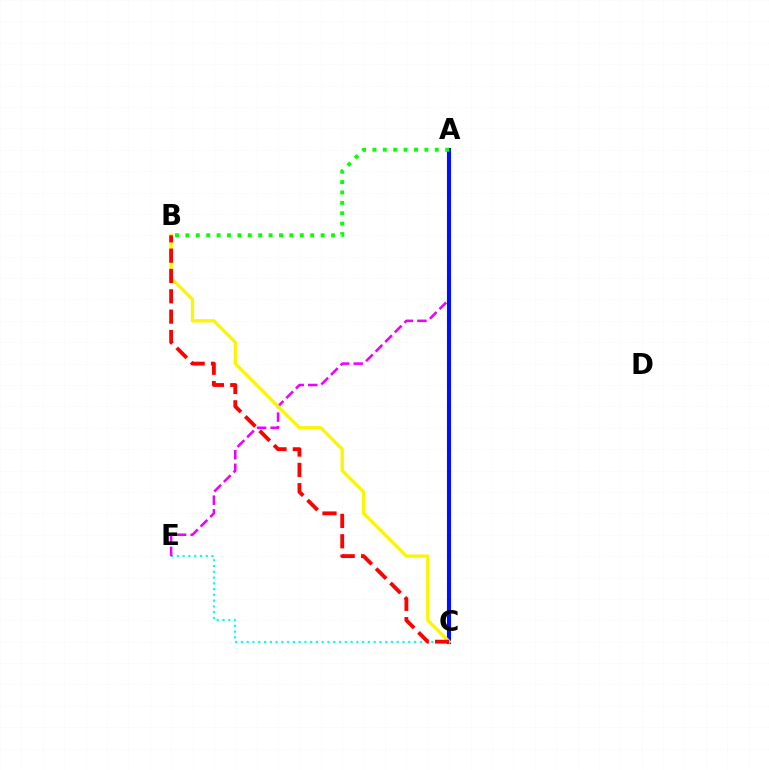{('C', 'E'): [{'color': '#00fff6', 'line_style': 'dotted', 'thickness': 1.57}], ('A', 'E'): [{'color': '#ee00ff', 'line_style': 'dashed', 'thickness': 1.84}], ('A', 'C'): [{'color': '#0010ff', 'line_style': 'solid', 'thickness': 2.94}], ('B', 'C'): [{'color': '#fcf500', 'line_style': 'solid', 'thickness': 2.37}, {'color': '#ff0000', 'line_style': 'dashed', 'thickness': 2.76}], ('A', 'B'): [{'color': '#08ff00', 'line_style': 'dotted', 'thickness': 2.83}]}